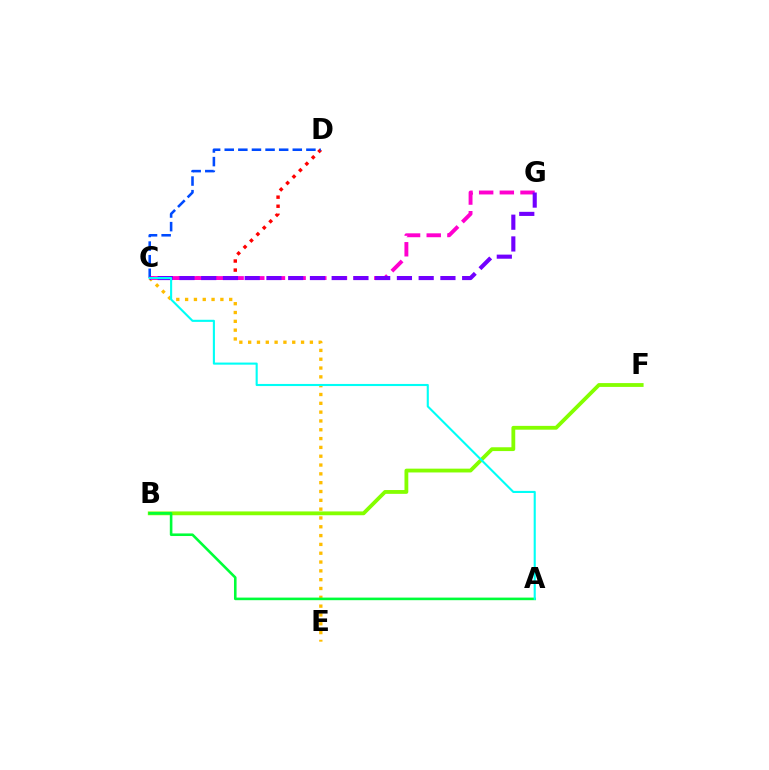{('C', 'D'): [{'color': '#ff0000', 'line_style': 'dotted', 'thickness': 2.46}, {'color': '#004bff', 'line_style': 'dashed', 'thickness': 1.85}], ('C', 'E'): [{'color': '#ffbd00', 'line_style': 'dotted', 'thickness': 2.4}], ('C', 'G'): [{'color': '#ff00cf', 'line_style': 'dashed', 'thickness': 2.81}, {'color': '#7200ff', 'line_style': 'dashed', 'thickness': 2.95}], ('B', 'F'): [{'color': '#84ff00', 'line_style': 'solid', 'thickness': 2.74}], ('A', 'B'): [{'color': '#00ff39', 'line_style': 'solid', 'thickness': 1.87}], ('A', 'C'): [{'color': '#00fff6', 'line_style': 'solid', 'thickness': 1.52}]}